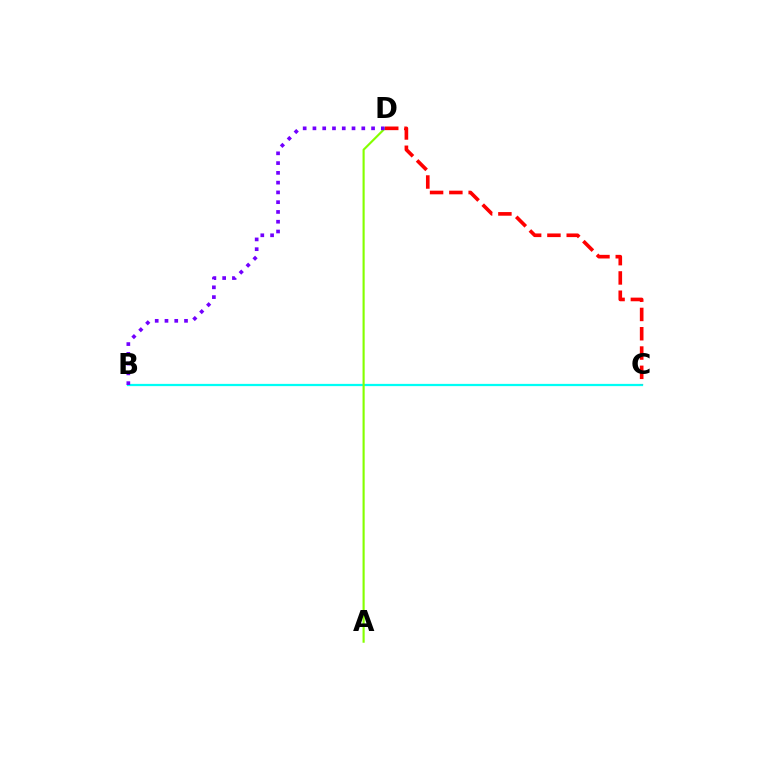{('B', 'C'): [{'color': '#00fff6', 'line_style': 'solid', 'thickness': 1.61}], ('A', 'D'): [{'color': '#84ff00', 'line_style': 'solid', 'thickness': 1.54}], ('C', 'D'): [{'color': '#ff0000', 'line_style': 'dashed', 'thickness': 2.62}], ('B', 'D'): [{'color': '#7200ff', 'line_style': 'dotted', 'thickness': 2.65}]}